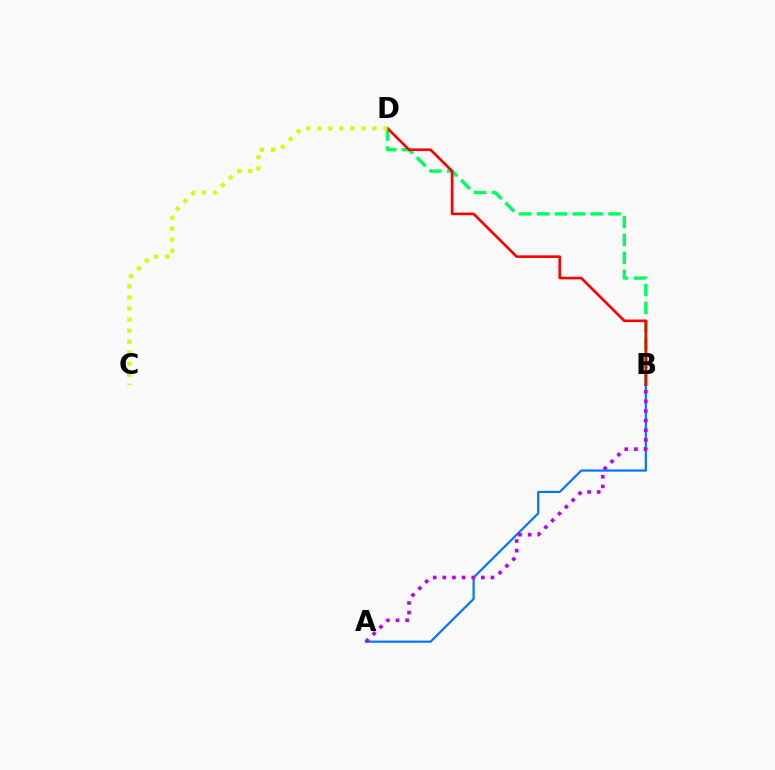{('B', 'D'): [{'color': '#00ff5c', 'line_style': 'dashed', 'thickness': 2.43}, {'color': '#ff0000', 'line_style': 'solid', 'thickness': 1.9}], ('A', 'B'): [{'color': '#0074ff', 'line_style': 'solid', 'thickness': 1.56}, {'color': '#b900ff', 'line_style': 'dotted', 'thickness': 2.62}], ('C', 'D'): [{'color': '#d1ff00', 'line_style': 'dotted', 'thickness': 3.0}]}